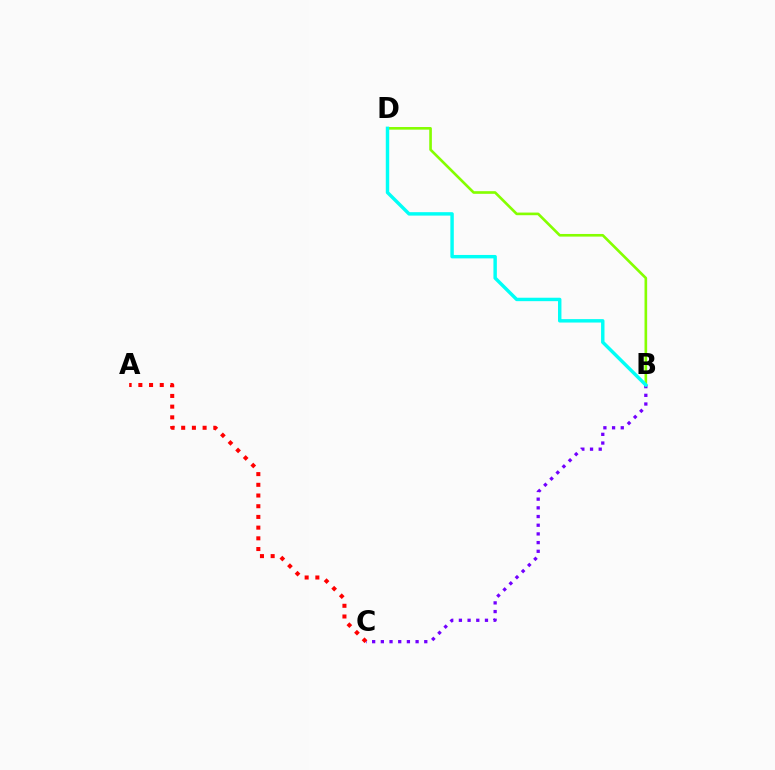{('B', 'D'): [{'color': '#84ff00', 'line_style': 'solid', 'thickness': 1.9}, {'color': '#00fff6', 'line_style': 'solid', 'thickness': 2.47}], ('B', 'C'): [{'color': '#7200ff', 'line_style': 'dotted', 'thickness': 2.36}], ('A', 'C'): [{'color': '#ff0000', 'line_style': 'dotted', 'thickness': 2.91}]}